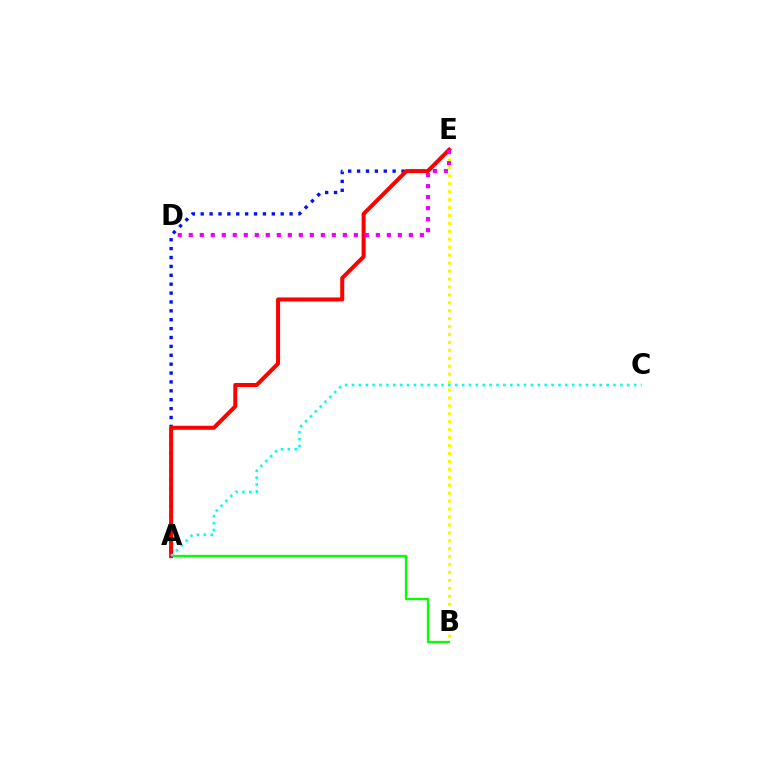{('A', 'E'): [{'color': '#0010ff', 'line_style': 'dotted', 'thickness': 2.41}, {'color': '#ff0000', 'line_style': 'solid', 'thickness': 2.89}], ('A', 'B'): [{'color': '#08ff00', 'line_style': 'solid', 'thickness': 1.68}], ('B', 'E'): [{'color': '#fcf500', 'line_style': 'dotted', 'thickness': 2.16}], ('A', 'C'): [{'color': '#00fff6', 'line_style': 'dotted', 'thickness': 1.87}], ('D', 'E'): [{'color': '#ee00ff', 'line_style': 'dotted', 'thickness': 2.99}]}